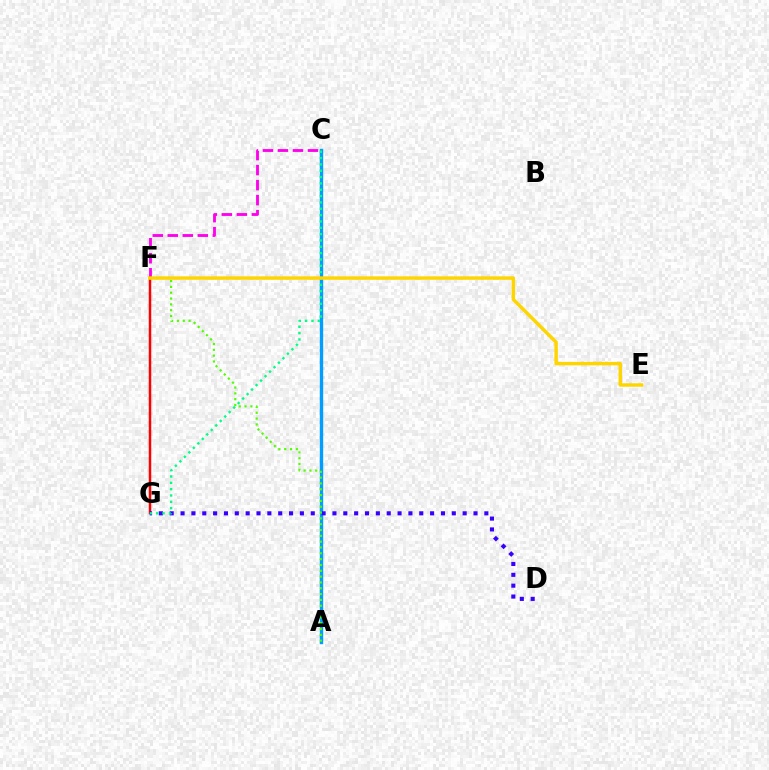{('C', 'F'): [{'color': '#ff00ed', 'line_style': 'dashed', 'thickness': 2.04}], ('F', 'G'): [{'color': '#ff0000', 'line_style': 'solid', 'thickness': 1.79}], ('A', 'C'): [{'color': '#009eff', 'line_style': 'solid', 'thickness': 2.43}], ('D', 'G'): [{'color': '#3700ff', 'line_style': 'dotted', 'thickness': 2.95}], ('C', 'G'): [{'color': '#00ff86', 'line_style': 'dotted', 'thickness': 1.72}], ('A', 'F'): [{'color': '#4fff00', 'line_style': 'dotted', 'thickness': 1.58}], ('E', 'F'): [{'color': '#ffd500', 'line_style': 'solid', 'thickness': 2.48}]}